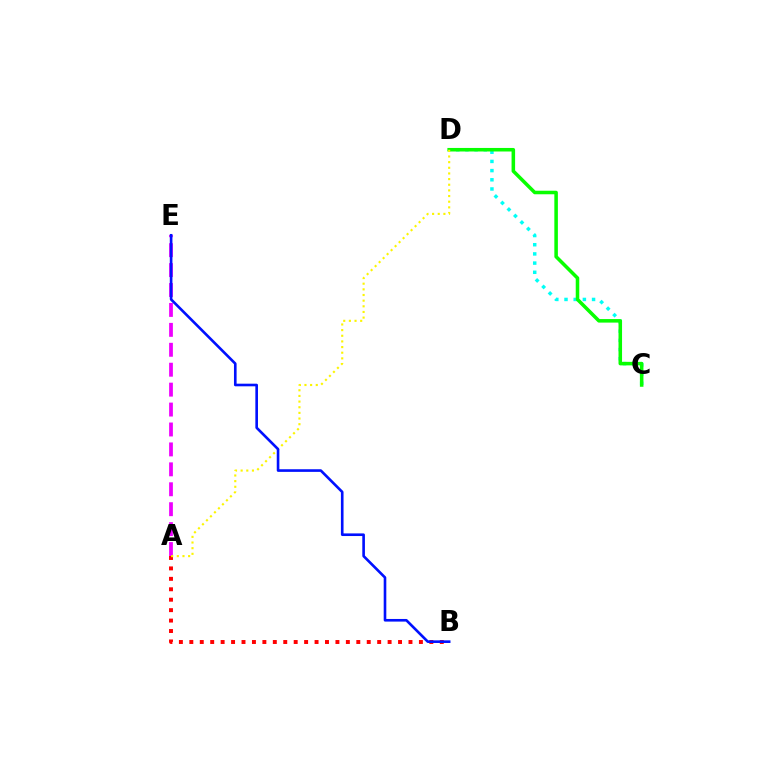{('C', 'D'): [{'color': '#00fff6', 'line_style': 'dotted', 'thickness': 2.5}, {'color': '#08ff00', 'line_style': 'solid', 'thickness': 2.55}], ('A', 'B'): [{'color': '#ff0000', 'line_style': 'dotted', 'thickness': 2.84}], ('A', 'E'): [{'color': '#ee00ff', 'line_style': 'dashed', 'thickness': 2.71}], ('A', 'D'): [{'color': '#fcf500', 'line_style': 'dotted', 'thickness': 1.54}], ('B', 'E'): [{'color': '#0010ff', 'line_style': 'solid', 'thickness': 1.89}]}